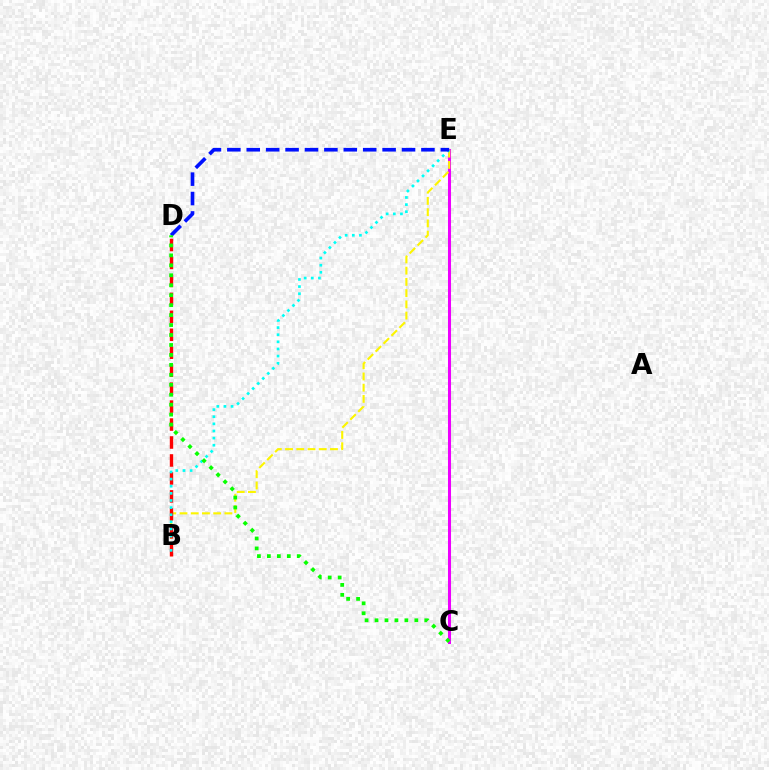{('C', 'E'): [{'color': '#ee00ff', 'line_style': 'solid', 'thickness': 2.19}], ('B', 'E'): [{'color': '#fcf500', 'line_style': 'dashed', 'thickness': 1.53}, {'color': '#00fff6', 'line_style': 'dotted', 'thickness': 1.94}], ('B', 'D'): [{'color': '#ff0000', 'line_style': 'dashed', 'thickness': 2.44}], ('D', 'E'): [{'color': '#0010ff', 'line_style': 'dashed', 'thickness': 2.64}], ('C', 'D'): [{'color': '#08ff00', 'line_style': 'dotted', 'thickness': 2.7}]}